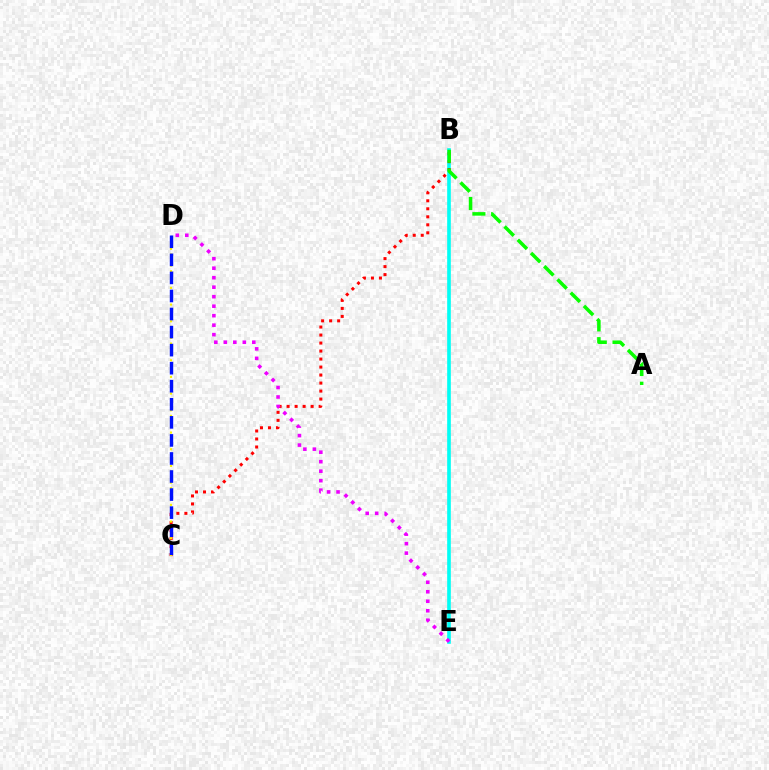{('B', 'E'): [{'color': '#00fff6', 'line_style': 'solid', 'thickness': 2.63}], ('B', 'C'): [{'color': '#ff0000', 'line_style': 'dotted', 'thickness': 2.17}], ('D', 'E'): [{'color': '#ee00ff', 'line_style': 'dotted', 'thickness': 2.58}], ('C', 'D'): [{'color': '#fcf500', 'line_style': 'dotted', 'thickness': 1.51}, {'color': '#0010ff', 'line_style': 'dashed', 'thickness': 2.45}], ('A', 'B'): [{'color': '#08ff00', 'line_style': 'dashed', 'thickness': 2.54}]}